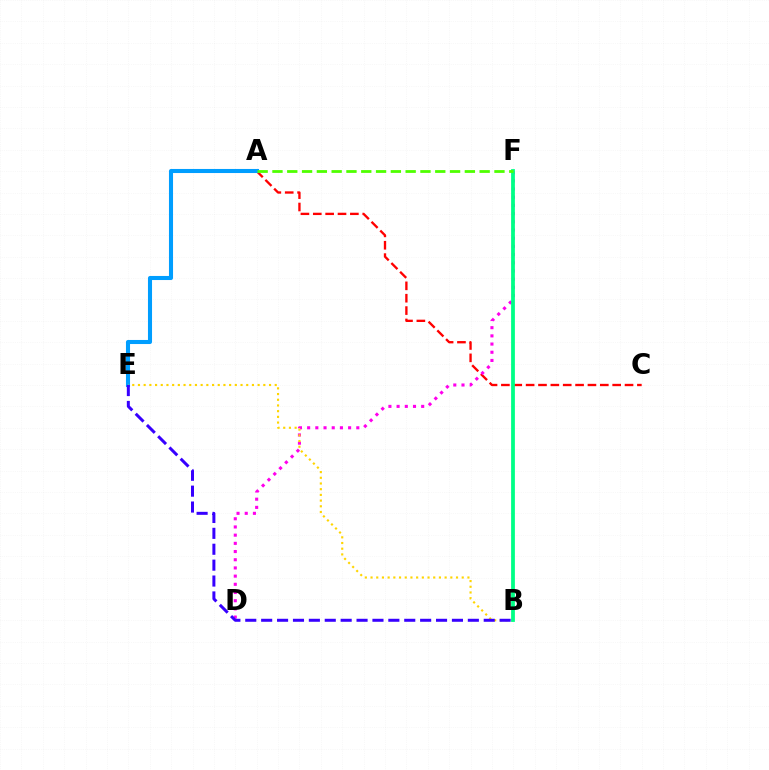{('A', 'C'): [{'color': '#ff0000', 'line_style': 'dashed', 'thickness': 1.68}], ('D', 'F'): [{'color': '#ff00ed', 'line_style': 'dotted', 'thickness': 2.23}], ('A', 'E'): [{'color': '#009eff', 'line_style': 'solid', 'thickness': 2.93}], ('B', 'E'): [{'color': '#ffd500', 'line_style': 'dotted', 'thickness': 1.55}, {'color': '#3700ff', 'line_style': 'dashed', 'thickness': 2.16}], ('B', 'F'): [{'color': '#00ff86', 'line_style': 'solid', 'thickness': 2.72}], ('A', 'F'): [{'color': '#4fff00', 'line_style': 'dashed', 'thickness': 2.01}]}